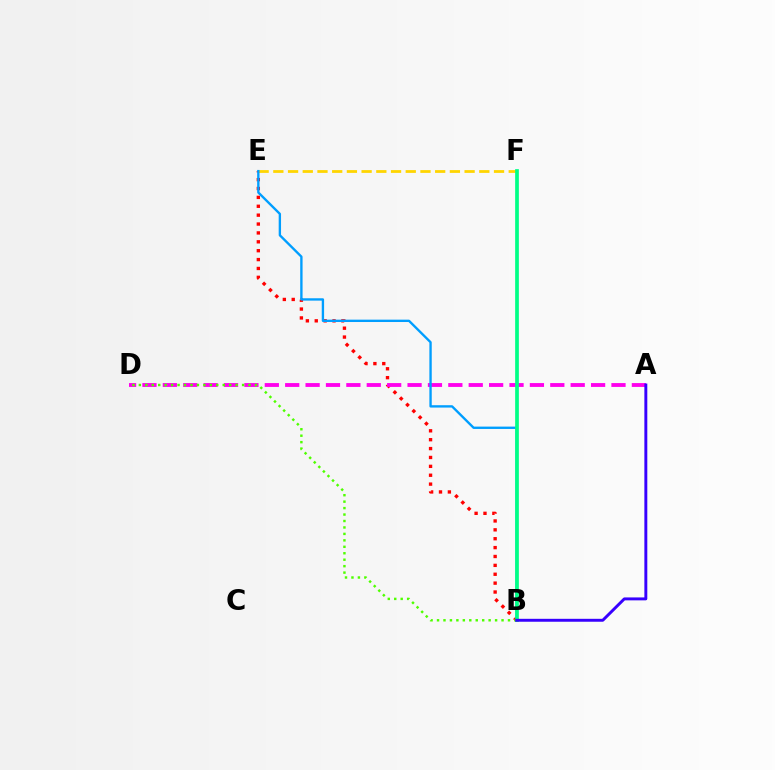{('B', 'E'): [{'color': '#ff0000', 'line_style': 'dotted', 'thickness': 2.41}, {'color': '#009eff', 'line_style': 'solid', 'thickness': 1.69}], ('E', 'F'): [{'color': '#ffd500', 'line_style': 'dashed', 'thickness': 2.0}], ('A', 'D'): [{'color': '#ff00ed', 'line_style': 'dashed', 'thickness': 2.77}], ('B', 'F'): [{'color': '#00ff86', 'line_style': 'solid', 'thickness': 2.67}], ('B', 'D'): [{'color': '#4fff00', 'line_style': 'dotted', 'thickness': 1.75}], ('A', 'B'): [{'color': '#3700ff', 'line_style': 'solid', 'thickness': 2.11}]}